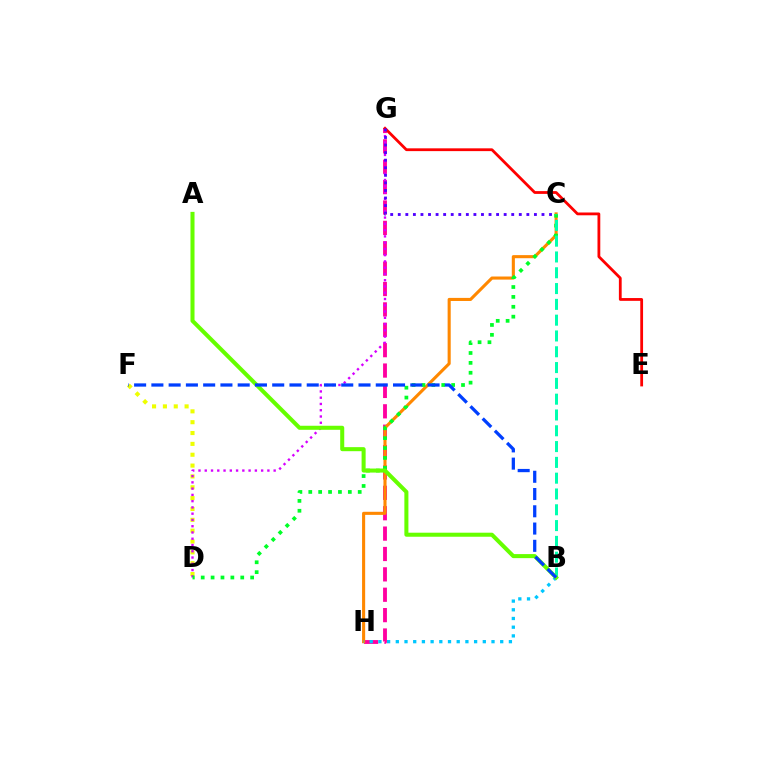{('D', 'F'): [{'color': '#eeff00', 'line_style': 'dotted', 'thickness': 2.95}], ('G', 'H'): [{'color': '#ff00a0', 'line_style': 'dashed', 'thickness': 2.77}], ('C', 'H'): [{'color': '#ff8800', 'line_style': 'solid', 'thickness': 2.23}], ('D', 'G'): [{'color': '#d600ff', 'line_style': 'dotted', 'thickness': 1.7}], ('B', 'H'): [{'color': '#00c7ff', 'line_style': 'dotted', 'thickness': 2.36}], ('C', 'D'): [{'color': '#00ff27', 'line_style': 'dotted', 'thickness': 2.69}], ('B', 'C'): [{'color': '#00ffaf', 'line_style': 'dashed', 'thickness': 2.15}], ('A', 'B'): [{'color': '#66ff00', 'line_style': 'solid', 'thickness': 2.91}], ('E', 'G'): [{'color': '#ff0000', 'line_style': 'solid', 'thickness': 2.01}], ('B', 'F'): [{'color': '#003fff', 'line_style': 'dashed', 'thickness': 2.34}], ('C', 'G'): [{'color': '#4f00ff', 'line_style': 'dotted', 'thickness': 2.06}]}